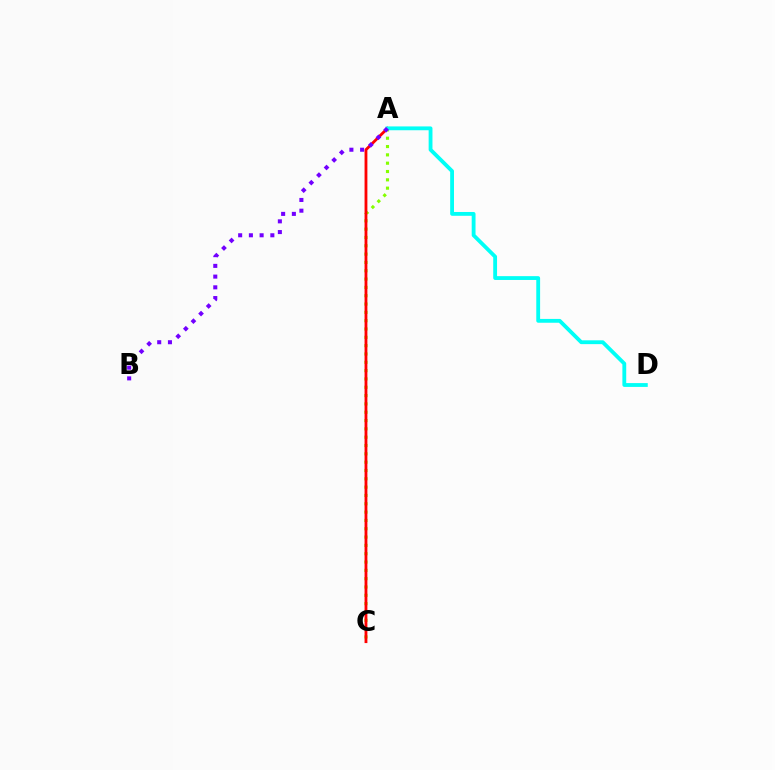{('A', 'C'): [{'color': '#84ff00', 'line_style': 'dotted', 'thickness': 2.26}, {'color': '#ff0000', 'line_style': 'solid', 'thickness': 2.03}], ('A', 'D'): [{'color': '#00fff6', 'line_style': 'solid', 'thickness': 2.75}], ('A', 'B'): [{'color': '#7200ff', 'line_style': 'dotted', 'thickness': 2.91}]}